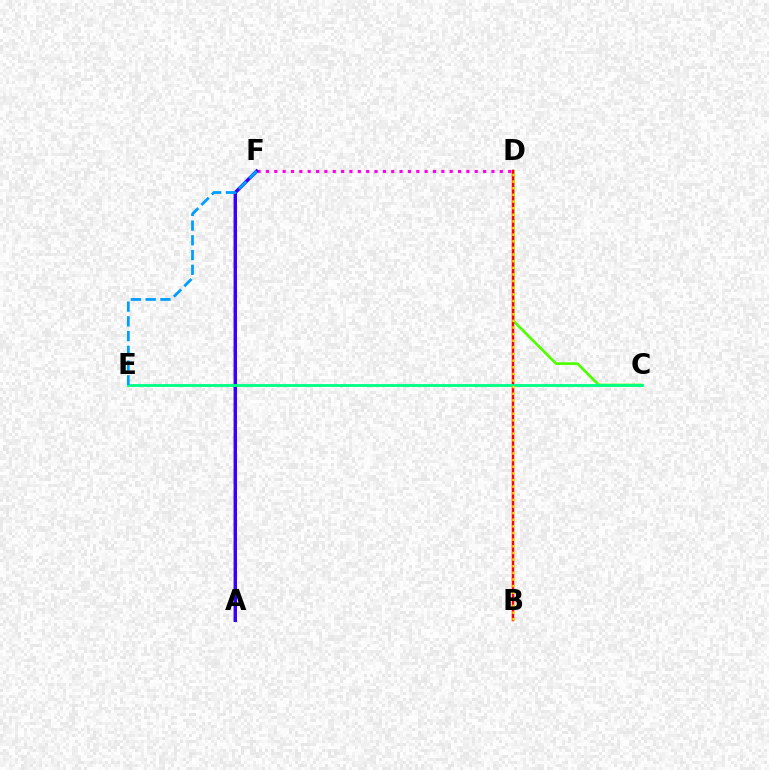{('D', 'F'): [{'color': '#ff00ed', 'line_style': 'dotted', 'thickness': 2.27}], ('C', 'D'): [{'color': '#4fff00', 'line_style': 'solid', 'thickness': 1.94}], ('B', 'D'): [{'color': '#ff0000', 'line_style': 'solid', 'thickness': 1.78}, {'color': '#ffd500', 'line_style': 'dotted', 'thickness': 1.8}], ('A', 'F'): [{'color': '#3700ff', 'line_style': 'solid', 'thickness': 2.48}], ('C', 'E'): [{'color': '#00ff86', 'line_style': 'solid', 'thickness': 2.04}], ('E', 'F'): [{'color': '#009eff', 'line_style': 'dashed', 'thickness': 2.0}]}